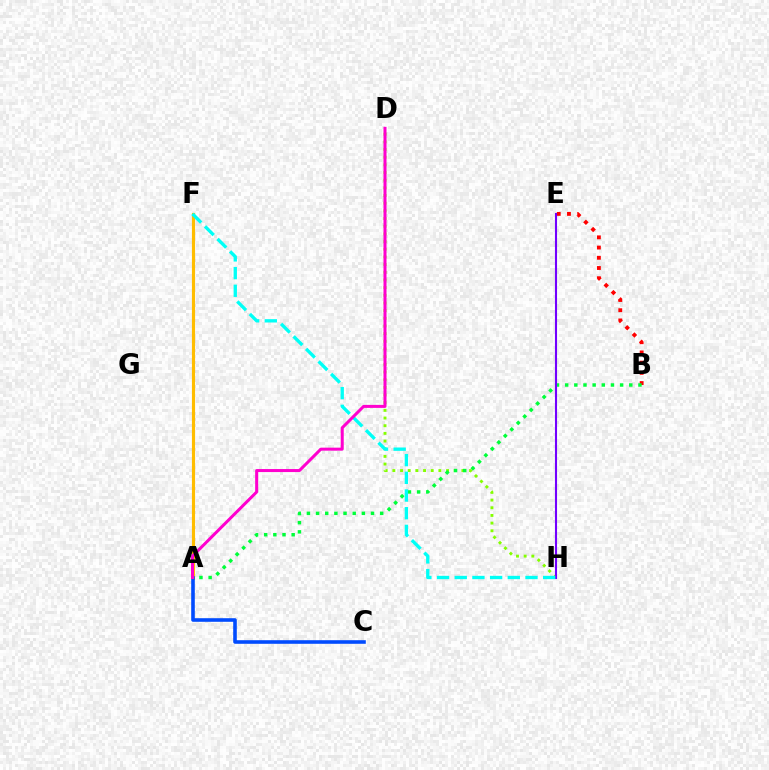{('A', 'F'): [{'color': '#ffbd00', 'line_style': 'solid', 'thickness': 2.27}], ('A', 'C'): [{'color': '#004bff', 'line_style': 'solid', 'thickness': 2.59}], ('B', 'E'): [{'color': '#ff0000', 'line_style': 'dotted', 'thickness': 2.78}], ('D', 'H'): [{'color': '#84ff00', 'line_style': 'dotted', 'thickness': 2.08}], ('A', 'B'): [{'color': '#00ff39', 'line_style': 'dotted', 'thickness': 2.49}], ('E', 'H'): [{'color': '#7200ff', 'line_style': 'solid', 'thickness': 1.51}], ('F', 'H'): [{'color': '#00fff6', 'line_style': 'dashed', 'thickness': 2.4}], ('A', 'D'): [{'color': '#ff00cf', 'line_style': 'solid', 'thickness': 2.17}]}